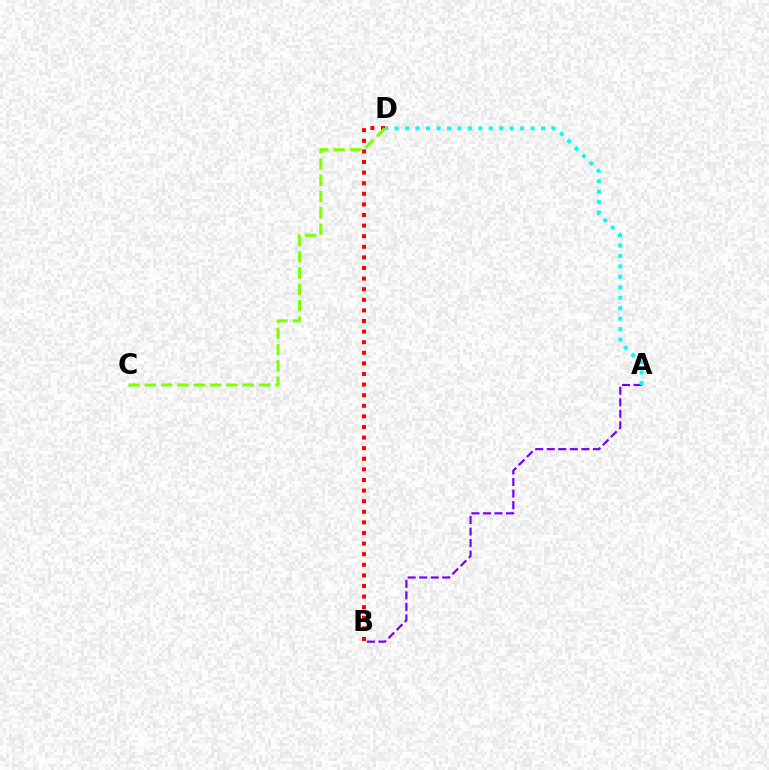{('A', 'B'): [{'color': '#7200ff', 'line_style': 'dashed', 'thickness': 1.57}], ('A', 'D'): [{'color': '#00fff6', 'line_style': 'dotted', 'thickness': 2.84}], ('B', 'D'): [{'color': '#ff0000', 'line_style': 'dotted', 'thickness': 2.88}], ('C', 'D'): [{'color': '#84ff00', 'line_style': 'dashed', 'thickness': 2.22}]}